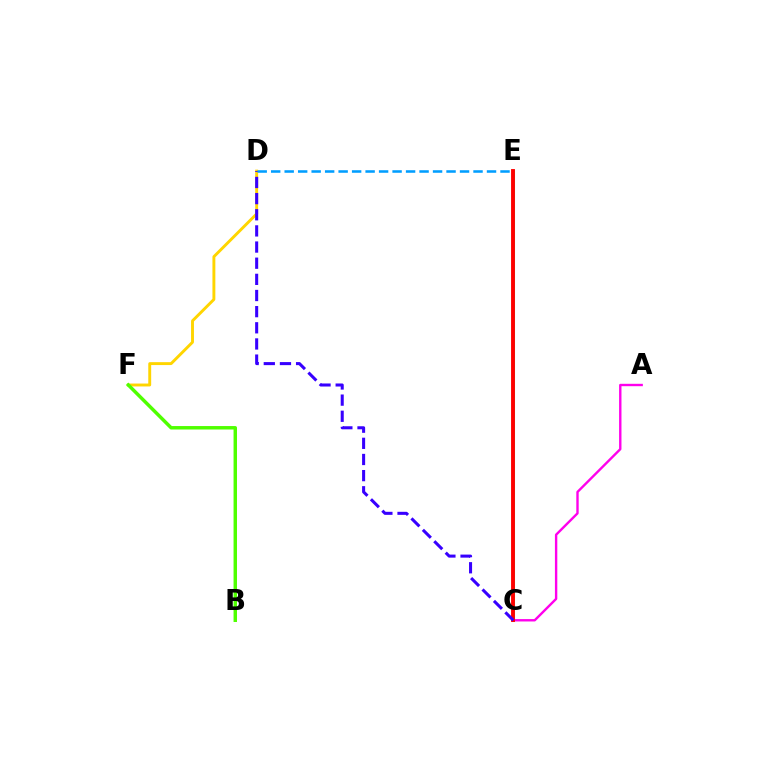{('C', 'E'): [{'color': '#00ff86', 'line_style': 'solid', 'thickness': 2.19}, {'color': '#ff0000', 'line_style': 'solid', 'thickness': 2.78}], ('A', 'C'): [{'color': '#ff00ed', 'line_style': 'solid', 'thickness': 1.72}], ('D', 'F'): [{'color': '#ffd500', 'line_style': 'solid', 'thickness': 2.09}], ('C', 'D'): [{'color': '#3700ff', 'line_style': 'dashed', 'thickness': 2.19}], ('B', 'F'): [{'color': '#4fff00', 'line_style': 'solid', 'thickness': 2.49}], ('D', 'E'): [{'color': '#009eff', 'line_style': 'dashed', 'thickness': 1.83}]}